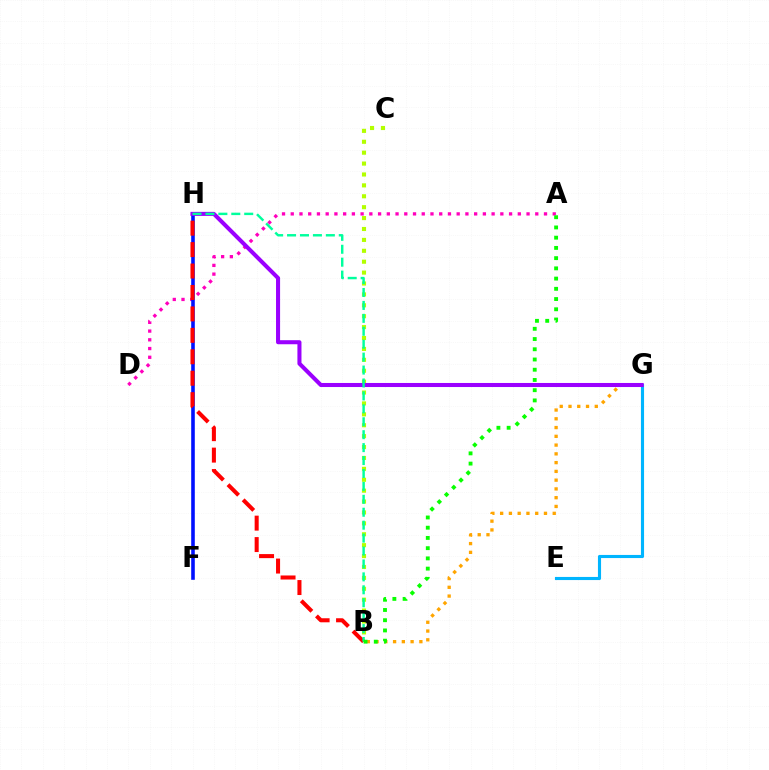{('A', 'D'): [{'color': '#ff00bd', 'line_style': 'dotted', 'thickness': 2.37}], ('B', 'C'): [{'color': '#b3ff00', 'line_style': 'dotted', 'thickness': 2.96}], ('F', 'H'): [{'color': '#0010ff', 'line_style': 'solid', 'thickness': 2.59}], ('B', 'G'): [{'color': '#ffa500', 'line_style': 'dotted', 'thickness': 2.38}], ('E', 'G'): [{'color': '#00b5ff', 'line_style': 'solid', 'thickness': 2.24}], ('B', 'H'): [{'color': '#ff0000', 'line_style': 'dashed', 'thickness': 2.91}, {'color': '#00ff9d', 'line_style': 'dashed', 'thickness': 1.76}], ('G', 'H'): [{'color': '#9b00ff', 'line_style': 'solid', 'thickness': 2.92}], ('A', 'B'): [{'color': '#08ff00', 'line_style': 'dotted', 'thickness': 2.78}]}